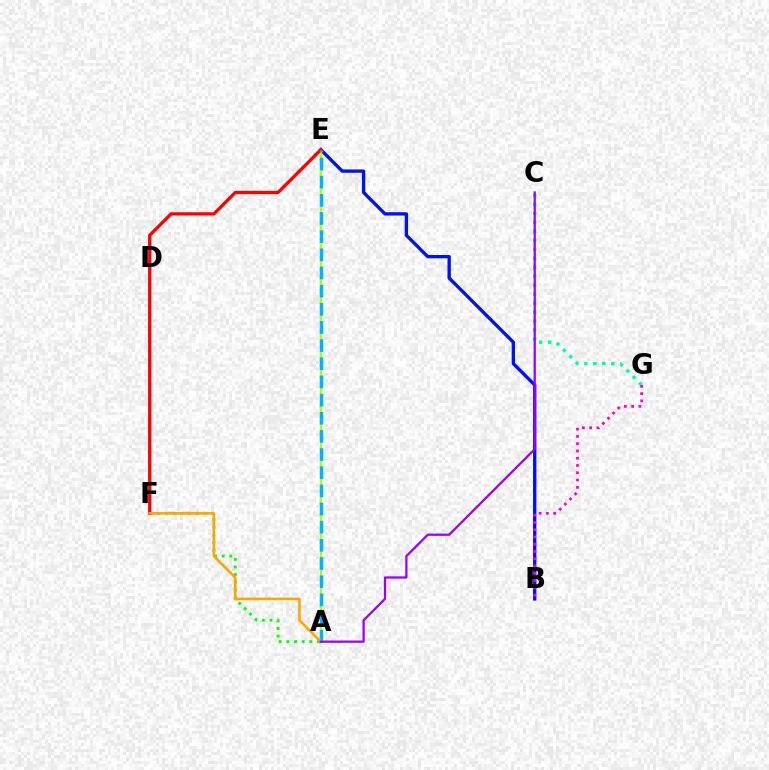{('A', 'F'): [{'color': '#08ff00', 'line_style': 'dotted', 'thickness': 2.08}, {'color': '#ffa500', 'line_style': 'solid', 'thickness': 1.87}], ('C', 'G'): [{'color': '#00ff9d', 'line_style': 'dotted', 'thickness': 2.44}], ('B', 'E'): [{'color': '#0010ff', 'line_style': 'solid', 'thickness': 2.41}], ('B', 'G'): [{'color': '#ff00bd', 'line_style': 'dotted', 'thickness': 1.97}], ('A', 'E'): [{'color': '#b3ff00', 'line_style': 'solid', 'thickness': 1.64}, {'color': '#00b5ff', 'line_style': 'dashed', 'thickness': 2.47}], ('E', 'F'): [{'color': '#ff0000', 'line_style': 'solid', 'thickness': 2.37}], ('A', 'C'): [{'color': '#9b00ff', 'line_style': 'solid', 'thickness': 1.62}]}